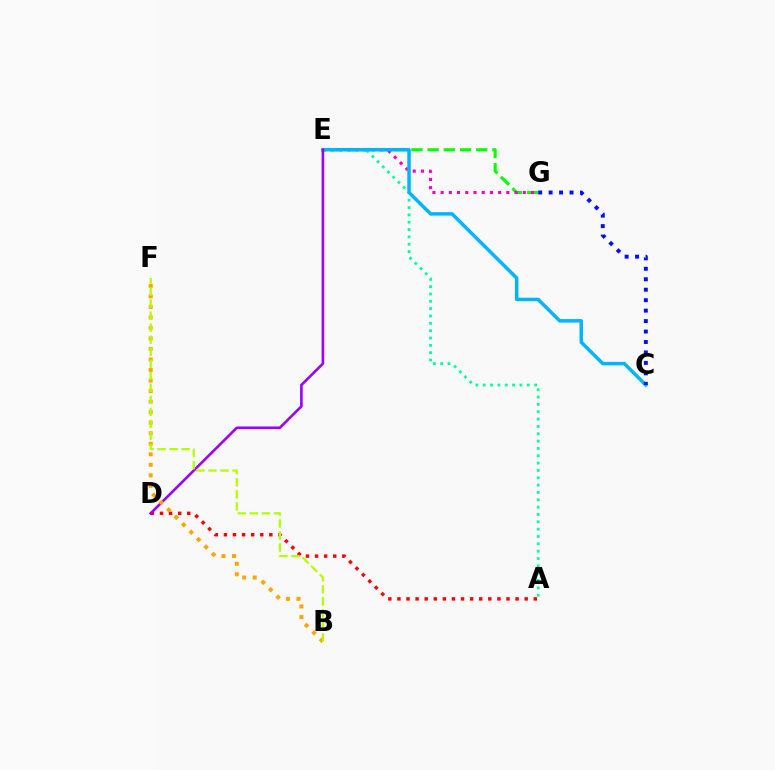{('E', 'G'): [{'color': '#08ff00', 'line_style': 'dashed', 'thickness': 2.2}, {'color': '#ff00bd', 'line_style': 'dotted', 'thickness': 2.23}], ('A', 'D'): [{'color': '#ff0000', 'line_style': 'dotted', 'thickness': 2.47}], ('A', 'E'): [{'color': '#00ff9d', 'line_style': 'dotted', 'thickness': 1.99}], ('C', 'E'): [{'color': '#00b5ff', 'line_style': 'solid', 'thickness': 2.51}], ('D', 'E'): [{'color': '#9b00ff', 'line_style': 'solid', 'thickness': 1.87}], ('C', 'G'): [{'color': '#0010ff', 'line_style': 'dotted', 'thickness': 2.84}], ('B', 'F'): [{'color': '#ffa500', 'line_style': 'dotted', 'thickness': 2.86}, {'color': '#b3ff00', 'line_style': 'dashed', 'thickness': 1.64}]}